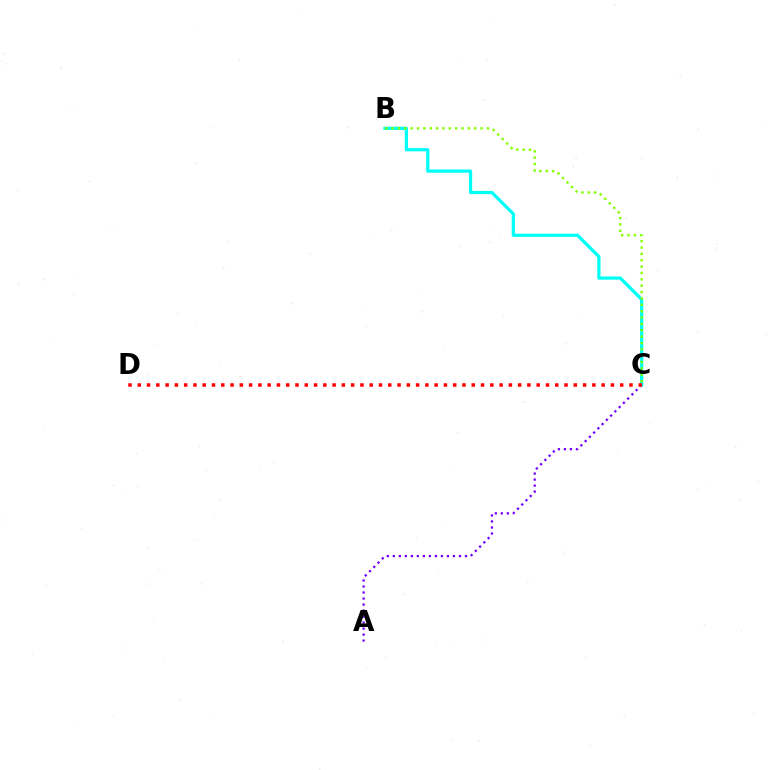{('A', 'C'): [{'color': '#7200ff', 'line_style': 'dotted', 'thickness': 1.63}], ('B', 'C'): [{'color': '#00fff6', 'line_style': 'solid', 'thickness': 2.33}, {'color': '#84ff00', 'line_style': 'dotted', 'thickness': 1.73}], ('C', 'D'): [{'color': '#ff0000', 'line_style': 'dotted', 'thickness': 2.52}]}